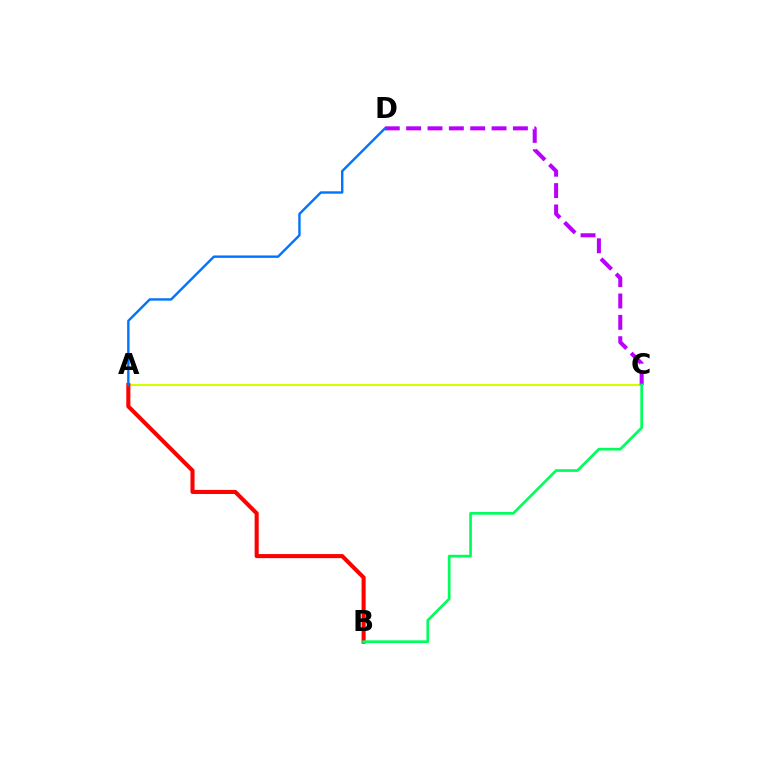{('A', 'C'): [{'color': '#d1ff00', 'line_style': 'solid', 'thickness': 1.51}], ('C', 'D'): [{'color': '#b900ff', 'line_style': 'dashed', 'thickness': 2.9}], ('A', 'B'): [{'color': '#ff0000', 'line_style': 'solid', 'thickness': 2.93}], ('B', 'C'): [{'color': '#00ff5c', 'line_style': 'solid', 'thickness': 1.94}], ('A', 'D'): [{'color': '#0074ff', 'line_style': 'solid', 'thickness': 1.73}]}